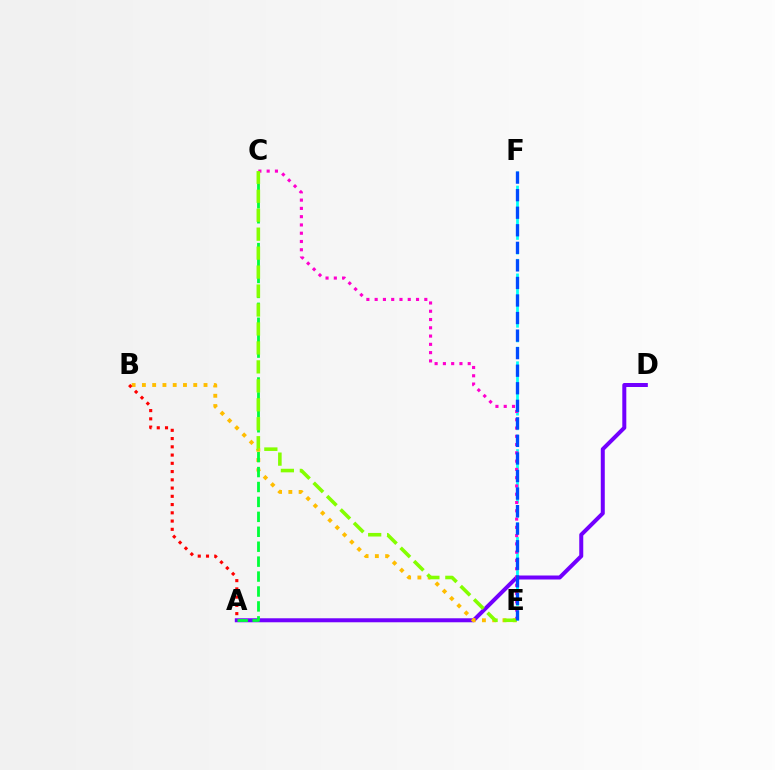{('A', 'D'): [{'color': '#7200ff', 'line_style': 'solid', 'thickness': 2.88}], ('B', 'E'): [{'color': '#ffbd00', 'line_style': 'dotted', 'thickness': 2.79}], ('A', 'C'): [{'color': '#00ff39', 'line_style': 'dashed', 'thickness': 2.03}], ('E', 'F'): [{'color': '#00fff6', 'line_style': 'dashed', 'thickness': 1.99}, {'color': '#004bff', 'line_style': 'dashed', 'thickness': 2.38}], ('C', 'E'): [{'color': '#ff00cf', 'line_style': 'dotted', 'thickness': 2.25}, {'color': '#84ff00', 'line_style': 'dashed', 'thickness': 2.58}], ('A', 'B'): [{'color': '#ff0000', 'line_style': 'dotted', 'thickness': 2.24}]}